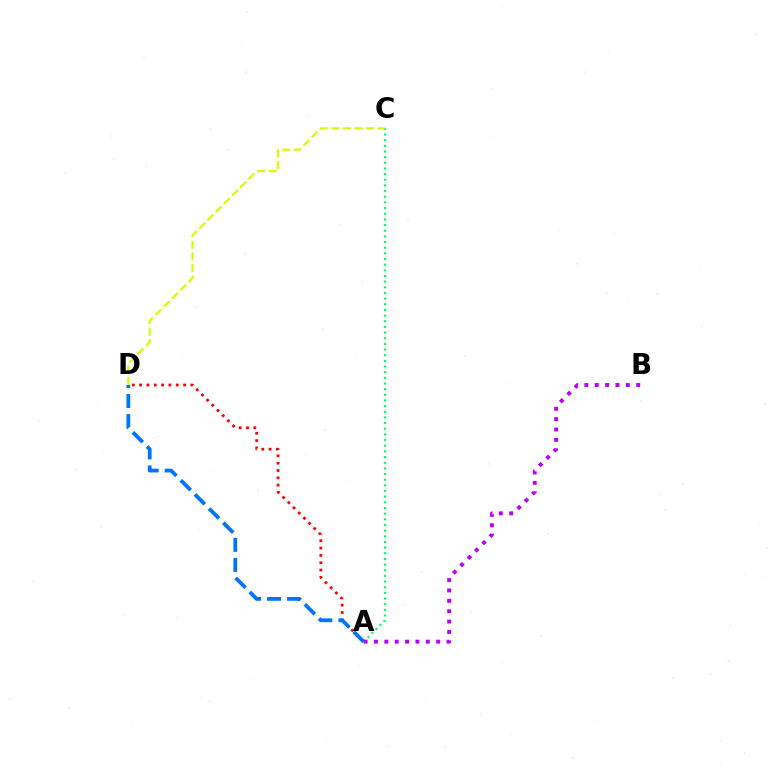{('C', 'D'): [{'color': '#d1ff00', 'line_style': 'dashed', 'thickness': 1.58}], ('A', 'C'): [{'color': '#00ff5c', 'line_style': 'dotted', 'thickness': 1.54}], ('A', 'B'): [{'color': '#b900ff', 'line_style': 'dotted', 'thickness': 2.82}], ('A', 'D'): [{'color': '#ff0000', 'line_style': 'dotted', 'thickness': 1.99}, {'color': '#0074ff', 'line_style': 'dashed', 'thickness': 2.73}]}